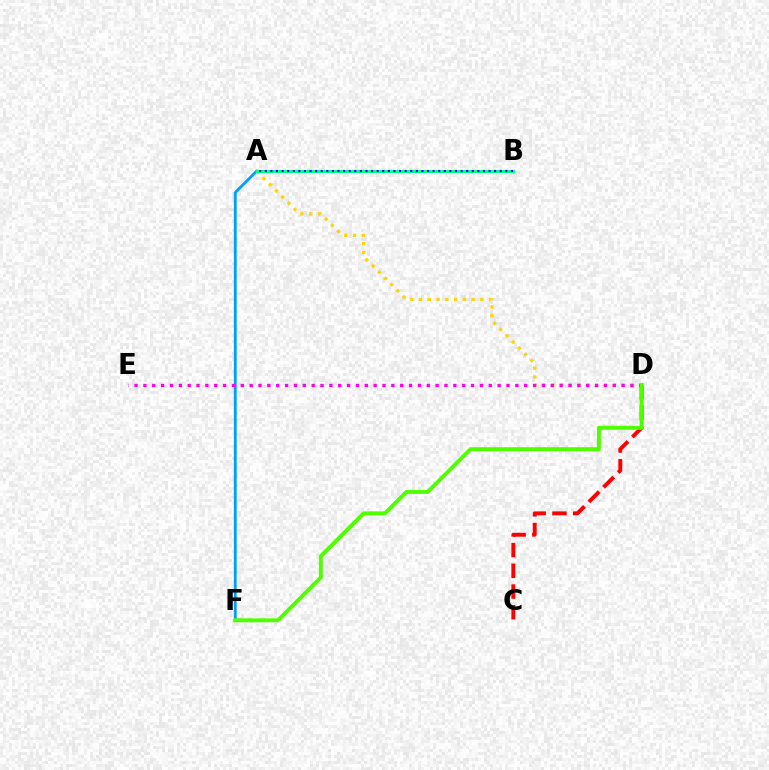{('A', 'F'): [{'color': '#009eff', 'line_style': 'solid', 'thickness': 2.03}], ('A', 'D'): [{'color': '#ffd500', 'line_style': 'dotted', 'thickness': 2.38}], ('A', 'B'): [{'color': '#00ff86', 'line_style': 'solid', 'thickness': 2.15}, {'color': '#3700ff', 'line_style': 'dotted', 'thickness': 1.52}], ('D', 'E'): [{'color': '#ff00ed', 'line_style': 'dotted', 'thickness': 2.41}], ('C', 'D'): [{'color': '#ff0000', 'line_style': 'dashed', 'thickness': 2.81}], ('D', 'F'): [{'color': '#4fff00', 'line_style': 'solid', 'thickness': 2.83}]}